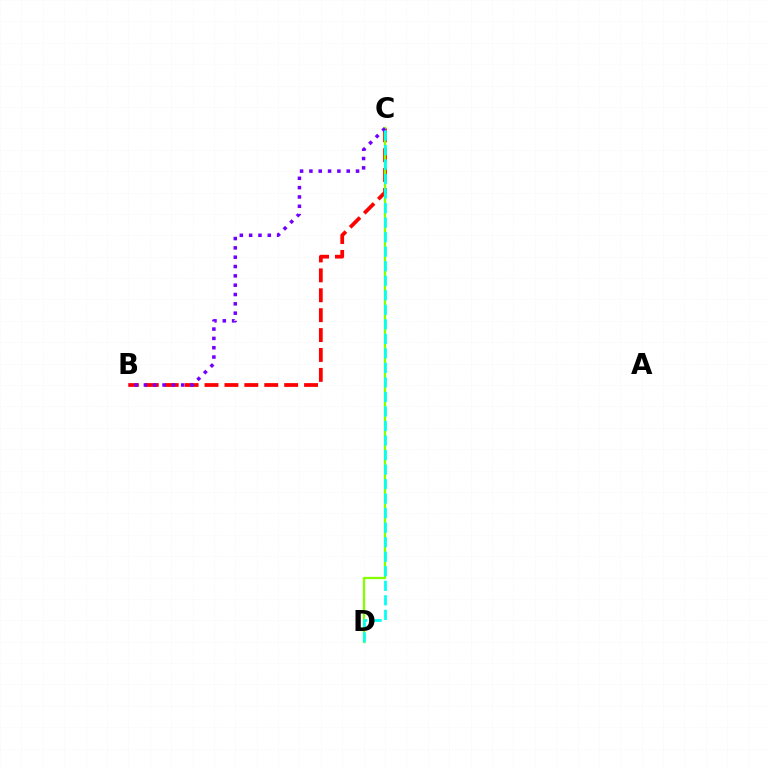{('B', 'C'): [{'color': '#ff0000', 'line_style': 'dashed', 'thickness': 2.7}, {'color': '#7200ff', 'line_style': 'dotted', 'thickness': 2.53}], ('C', 'D'): [{'color': '#84ff00', 'line_style': 'solid', 'thickness': 1.65}, {'color': '#00fff6', 'line_style': 'dashed', 'thickness': 1.97}]}